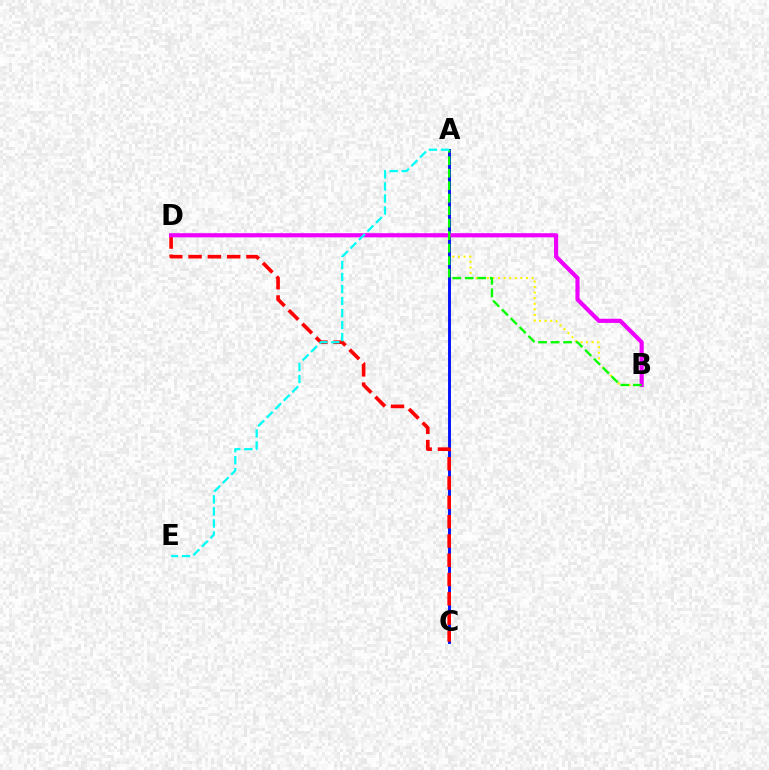{('A', 'B'): [{'color': '#fcf500', 'line_style': 'dotted', 'thickness': 1.52}, {'color': '#08ff00', 'line_style': 'dashed', 'thickness': 1.7}], ('A', 'C'): [{'color': '#0010ff', 'line_style': 'solid', 'thickness': 2.09}], ('C', 'D'): [{'color': '#ff0000', 'line_style': 'dashed', 'thickness': 2.62}], ('B', 'D'): [{'color': '#ee00ff', 'line_style': 'solid', 'thickness': 2.99}], ('A', 'E'): [{'color': '#00fff6', 'line_style': 'dashed', 'thickness': 1.63}]}